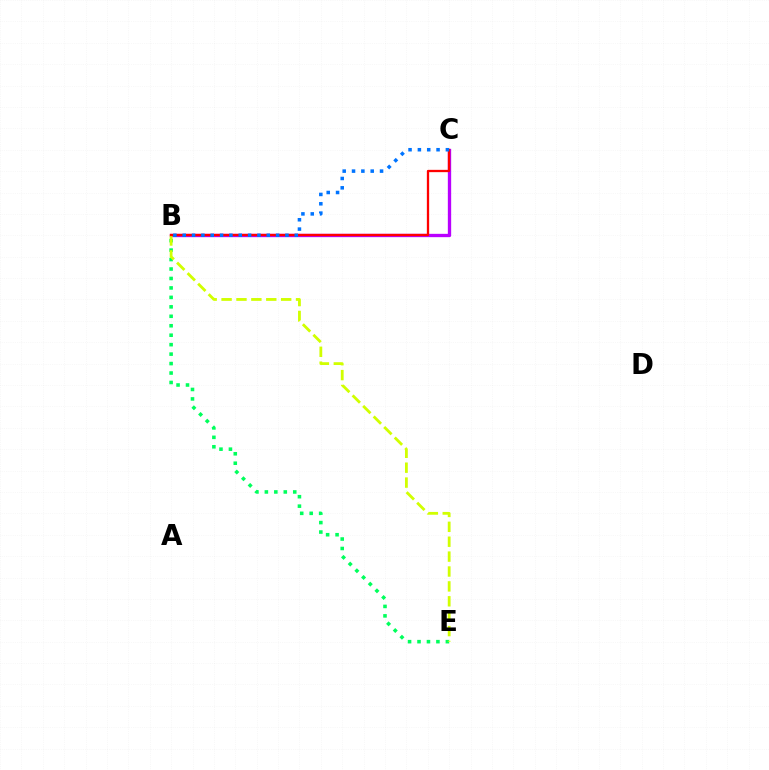{('B', 'C'): [{'color': '#b900ff', 'line_style': 'solid', 'thickness': 2.4}, {'color': '#ff0000', 'line_style': 'solid', 'thickness': 1.66}, {'color': '#0074ff', 'line_style': 'dotted', 'thickness': 2.54}], ('B', 'E'): [{'color': '#00ff5c', 'line_style': 'dotted', 'thickness': 2.57}, {'color': '#d1ff00', 'line_style': 'dashed', 'thickness': 2.02}]}